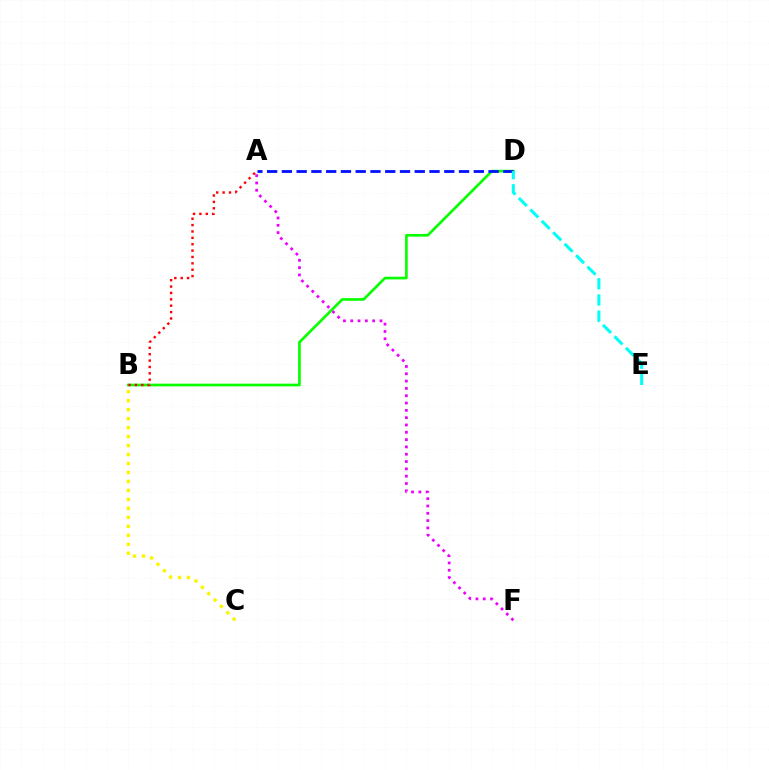{('B', 'C'): [{'color': '#fcf500', 'line_style': 'dotted', 'thickness': 2.44}], ('B', 'D'): [{'color': '#08ff00', 'line_style': 'solid', 'thickness': 1.93}], ('A', 'D'): [{'color': '#0010ff', 'line_style': 'dashed', 'thickness': 2.01}], ('A', 'B'): [{'color': '#ff0000', 'line_style': 'dotted', 'thickness': 1.73}], ('A', 'F'): [{'color': '#ee00ff', 'line_style': 'dotted', 'thickness': 1.99}], ('D', 'E'): [{'color': '#00fff6', 'line_style': 'dashed', 'thickness': 2.2}]}